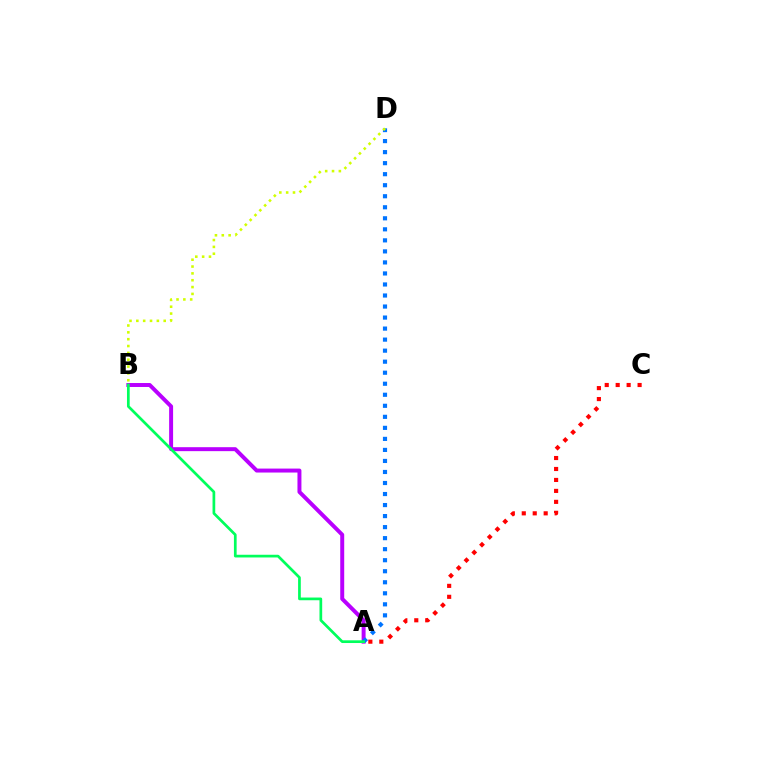{('A', 'B'): [{'color': '#b900ff', 'line_style': 'solid', 'thickness': 2.85}, {'color': '#00ff5c', 'line_style': 'solid', 'thickness': 1.95}], ('A', 'D'): [{'color': '#0074ff', 'line_style': 'dotted', 'thickness': 3.0}], ('A', 'C'): [{'color': '#ff0000', 'line_style': 'dotted', 'thickness': 2.98}], ('B', 'D'): [{'color': '#d1ff00', 'line_style': 'dotted', 'thickness': 1.86}]}